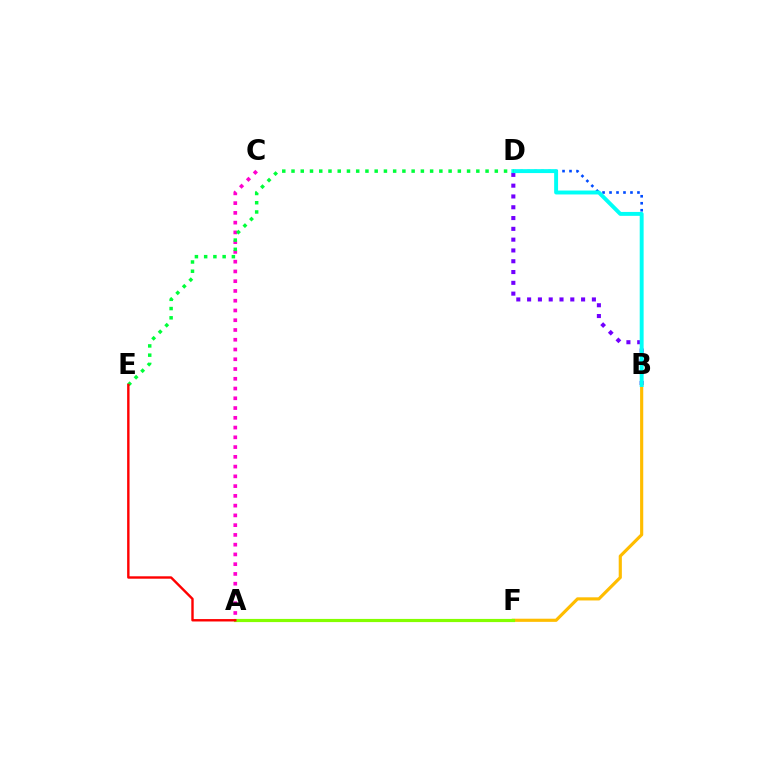{('B', 'D'): [{'color': '#7200ff', 'line_style': 'dotted', 'thickness': 2.93}, {'color': '#004bff', 'line_style': 'dotted', 'thickness': 1.9}, {'color': '#00fff6', 'line_style': 'solid', 'thickness': 2.82}], ('A', 'C'): [{'color': '#ff00cf', 'line_style': 'dotted', 'thickness': 2.65}], ('B', 'F'): [{'color': '#ffbd00', 'line_style': 'solid', 'thickness': 2.27}], ('A', 'F'): [{'color': '#84ff00', 'line_style': 'solid', 'thickness': 2.28}], ('D', 'E'): [{'color': '#00ff39', 'line_style': 'dotted', 'thickness': 2.51}], ('A', 'E'): [{'color': '#ff0000', 'line_style': 'solid', 'thickness': 1.73}]}